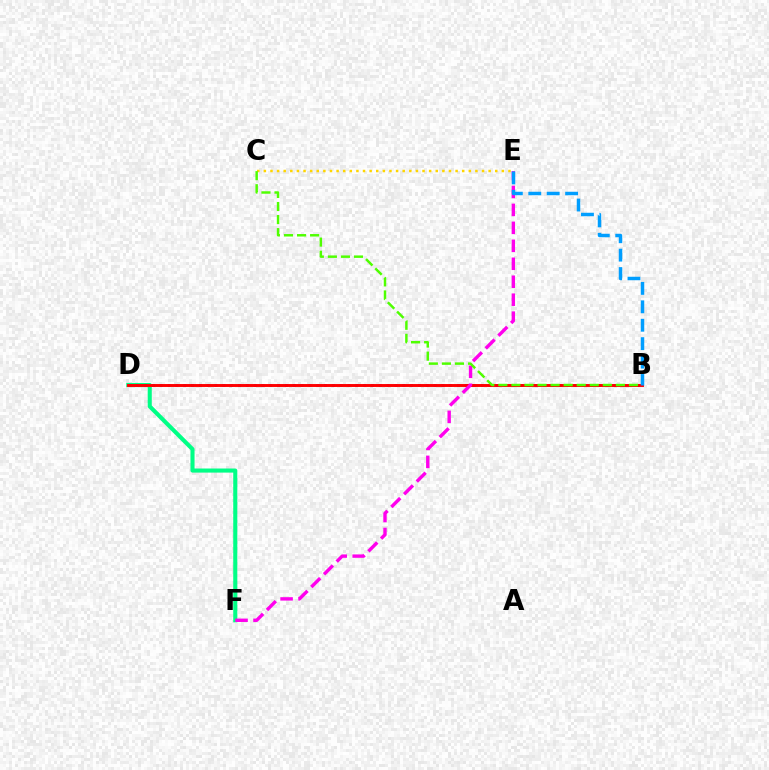{('D', 'F'): [{'color': '#00ff86', 'line_style': 'solid', 'thickness': 2.94}], ('B', 'D'): [{'color': '#3700ff', 'line_style': 'dotted', 'thickness': 2.13}, {'color': '#ff0000', 'line_style': 'solid', 'thickness': 2.1}], ('E', 'F'): [{'color': '#ff00ed', 'line_style': 'dashed', 'thickness': 2.44}], ('C', 'E'): [{'color': '#ffd500', 'line_style': 'dotted', 'thickness': 1.8}], ('B', 'E'): [{'color': '#009eff', 'line_style': 'dashed', 'thickness': 2.5}], ('B', 'C'): [{'color': '#4fff00', 'line_style': 'dashed', 'thickness': 1.77}]}